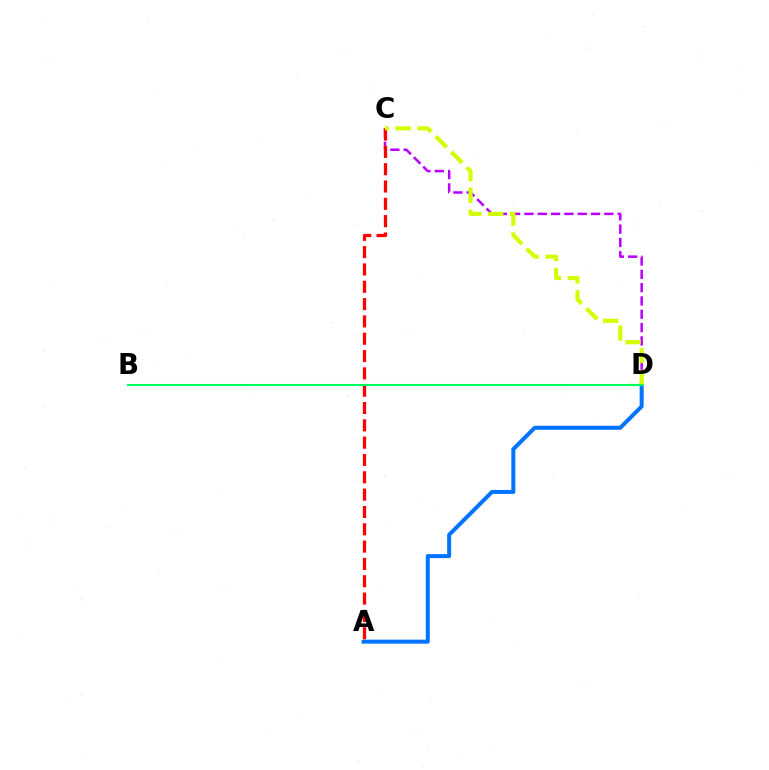{('C', 'D'): [{'color': '#b900ff', 'line_style': 'dashed', 'thickness': 1.81}, {'color': '#d1ff00', 'line_style': 'dashed', 'thickness': 2.97}], ('A', 'C'): [{'color': '#ff0000', 'line_style': 'dashed', 'thickness': 2.35}], ('A', 'D'): [{'color': '#0074ff', 'line_style': 'solid', 'thickness': 2.88}], ('B', 'D'): [{'color': '#00ff5c', 'line_style': 'solid', 'thickness': 1.51}]}